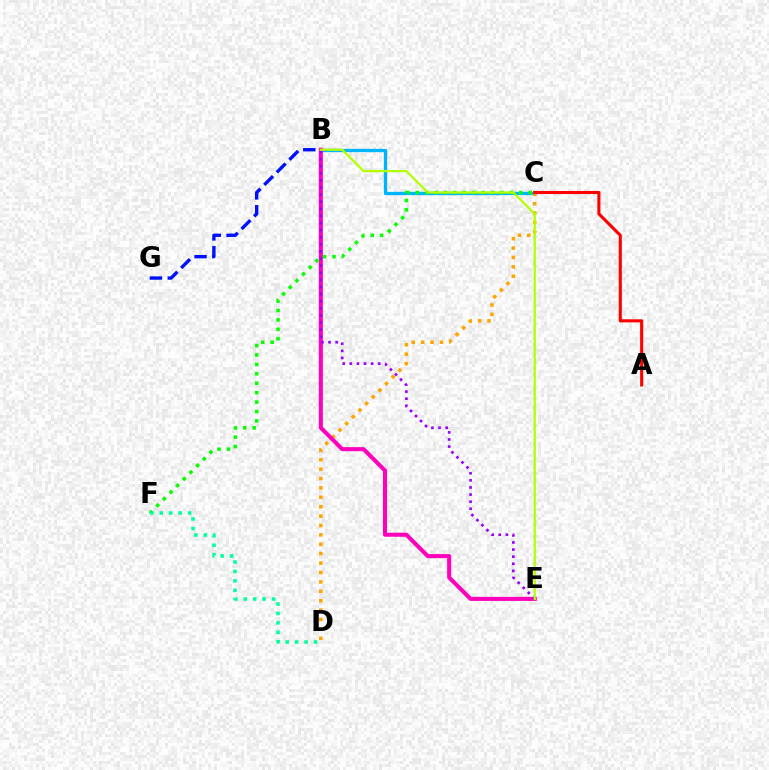{('B', 'C'): [{'color': '#00b5ff', 'line_style': 'solid', 'thickness': 2.39}], ('C', 'D'): [{'color': '#ffa500', 'line_style': 'dotted', 'thickness': 2.55}], ('B', 'G'): [{'color': '#0010ff', 'line_style': 'dashed', 'thickness': 2.42}], ('B', 'E'): [{'color': '#ff00bd', 'line_style': 'solid', 'thickness': 2.93}, {'color': '#9b00ff', 'line_style': 'dotted', 'thickness': 1.93}, {'color': '#b3ff00', 'line_style': 'solid', 'thickness': 1.62}], ('C', 'F'): [{'color': '#08ff00', 'line_style': 'dotted', 'thickness': 2.56}], ('D', 'F'): [{'color': '#00ff9d', 'line_style': 'dotted', 'thickness': 2.57}], ('A', 'C'): [{'color': '#ff0000', 'line_style': 'solid', 'thickness': 2.22}]}